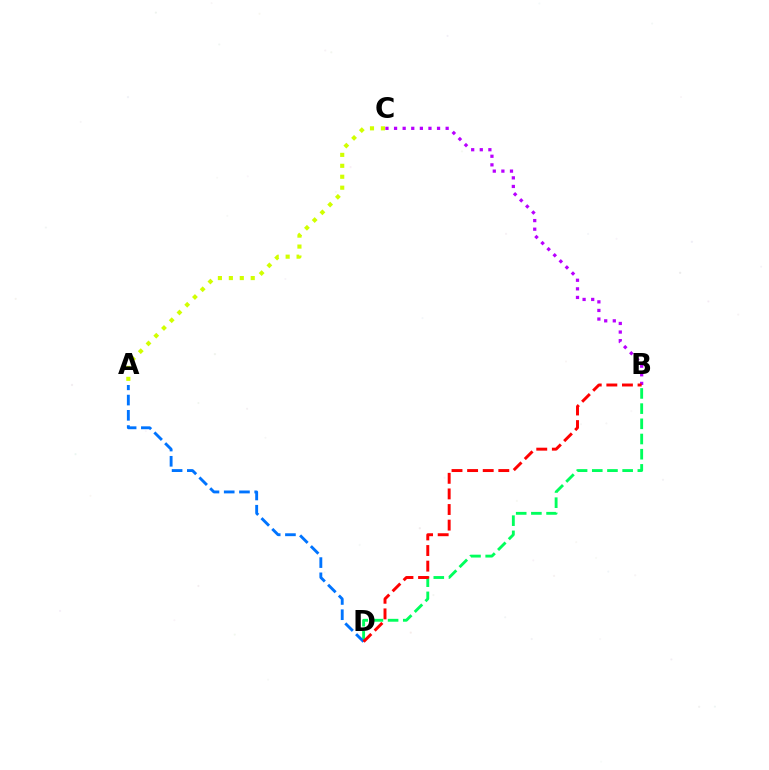{('B', 'D'): [{'color': '#00ff5c', 'line_style': 'dashed', 'thickness': 2.06}, {'color': '#ff0000', 'line_style': 'dashed', 'thickness': 2.12}], ('B', 'C'): [{'color': '#b900ff', 'line_style': 'dotted', 'thickness': 2.34}], ('A', 'D'): [{'color': '#0074ff', 'line_style': 'dashed', 'thickness': 2.07}], ('A', 'C'): [{'color': '#d1ff00', 'line_style': 'dotted', 'thickness': 2.97}]}